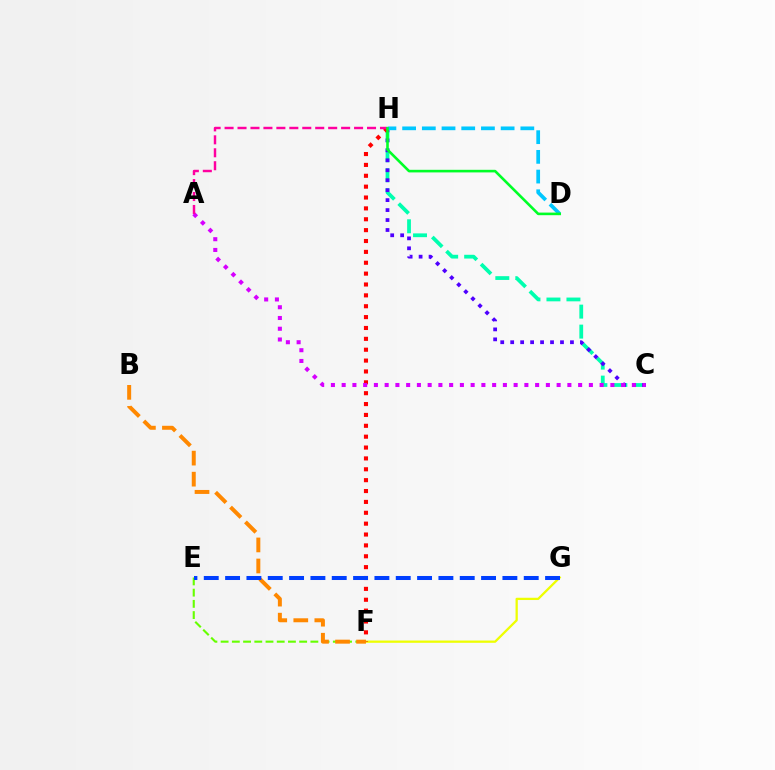{('C', 'H'): [{'color': '#00ffaf', 'line_style': 'dashed', 'thickness': 2.72}, {'color': '#4f00ff', 'line_style': 'dotted', 'thickness': 2.71}], ('E', 'F'): [{'color': '#66ff00', 'line_style': 'dashed', 'thickness': 1.52}], ('F', 'G'): [{'color': '#eeff00', 'line_style': 'solid', 'thickness': 1.63}], ('F', 'H'): [{'color': '#ff0000', 'line_style': 'dotted', 'thickness': 2.95}], ('B', 'F'): [{'color': '#ff8800', 'line_style': 'dashed', 'thickness': 2.86}], ('A', 'C'): [{'color': '#d600ff', 'line_style': 'dotted', 'thickness': 2.92}], ('A', 'H'): [{'color': '#ff00a0', 'line_style': 'dashed', 'thickness': 1.76}], ('E', 'G'): [{'color': '#003fff', 'line_style': 'dashed', 'thickness': 2.9}], ('D', 'H'): [{'color': '#00c7ff', 'line_style': 'dashed', 'thickness': 2.68}, {'color': '#00ff27', 'line_style': 'solid', 'thickness': 1.88}]}